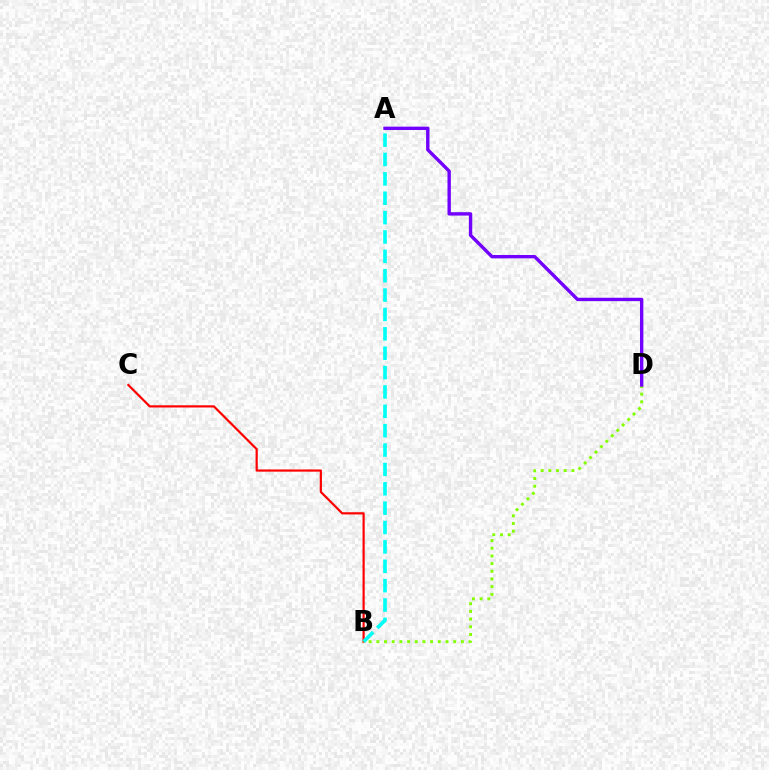{('B', 'C'): [{'color': '#ff0000', 'line_style': 'solid', 'thickness': 1.58}], ('A', 'B'): [{'color': '#00fff6', 'line_style': 'dashed', 'thickness': 2.63}], ('B', 'D'): [{'color': '#84ff00', 'line_style': 'dotted', 'thickness': 2.09}], ('A', 'D'): [{'color': '#7200ff', 'line_style': 'solid', 'thickness': 2.43}]}